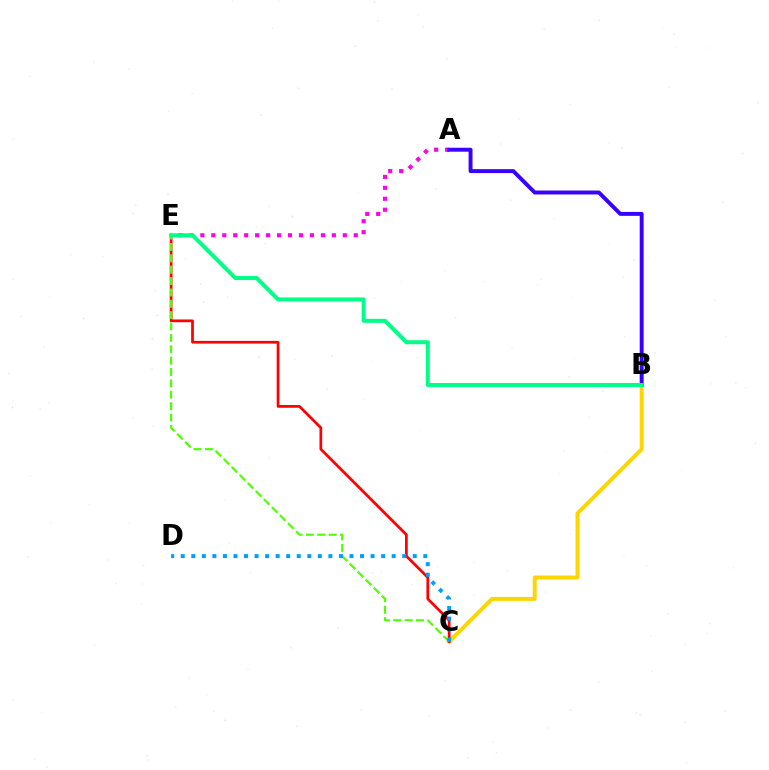{('B', 'C'): [{'color': '#ffd500', 'line_style': 'solid', 'thickness': 2.85}], ('A', 'E'): [{'color': '#ff00ed', 'line_style': 'dotted', 'thickness': 2.98}], ('C', 'E'): [{'color': '#ff0000', 'line_style': 'solid', 'thickness': 1.96}, {'color': '#4fff00', 'line_style': 'dashed', 'thickness': 1.54}], ('A', 'B'): [{'color': '#3700ff', 'line_style': 'solid', 'thickness': 2.83}], ('B', 'E'): [{'color': '#00ff86', 'line_style': 'solid', 'thickness': 2.88}], ('C', 'D'): [{'color': '#009eff', 'line_style': 'dotted', 'thickness': 2.87}]}